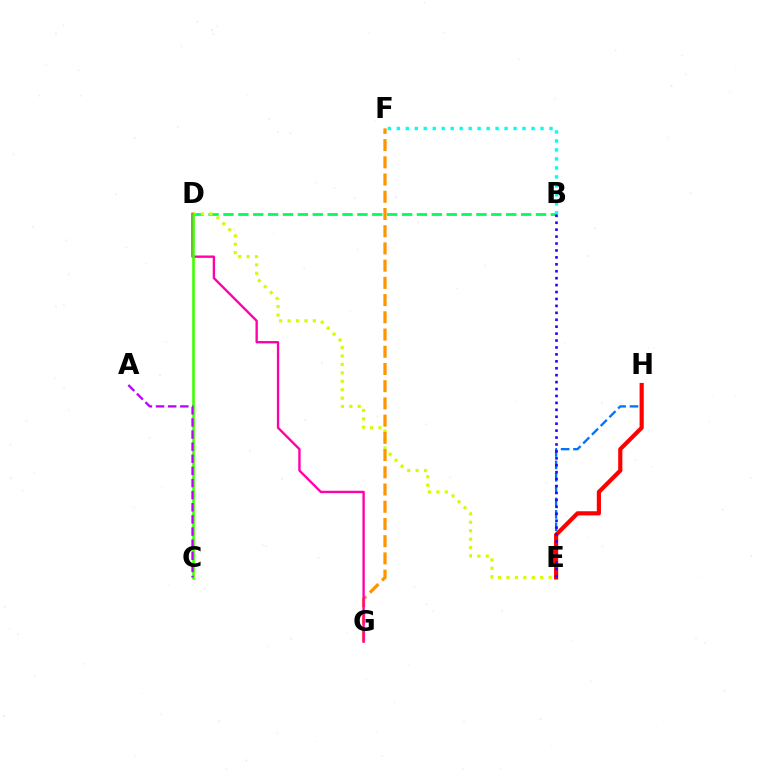{('B', 'D'): [{'color': '#00ff5c', 'line_style': 'dashed', 'thickness': 2.02}], ('E', 'H'): [{'color': '#0074ff', 'line_style': 'dashed', 'thickness': 1.68}, {'color': '#ff0000', 'line_style': 'solid', 'thickness': 2.99}], ('B', 'F'): [{'color': '#00fff6', 'line_style': 'dotted', 'thickness': 2.44}], ('D', 'E'): [{'color': '#d1ff00', 'line_style': 'dotted', 'thickness': 2.29}], ('F', 'G'): [{'color': '#ff9400', 'line_style': 'dashed', 'thickness': 2.34}], ('D', 'G'): [{'color': '#ff00ac', 'line_style': 'solid', 'thickness': 1.71}], ('C', 'D'): [{'color': '#3dff00', 'line_style': 'solid', 'thickness': 1.88}], ('B', 'E'): [{'color': '#2500ff', 'line_style': 'dotted', 'thickness': 1.88}], ('A', 'C'): [{'color': '#b900ff', 'line_style': 'dashed', 'thickness': 1.65}]}